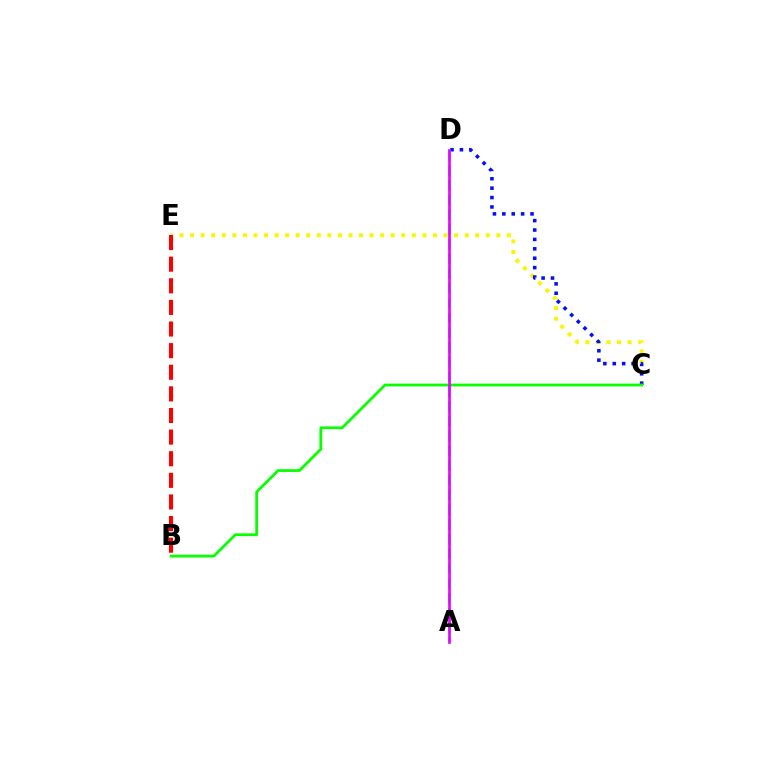{('C', 'E'): [{'color': '#fcf500', 'line_style': 'dotted', 'thickness': 2.87}], ('C', 'D'): [{'color': '#0010ff', 'line_style': 'dotted', 'thickness': 2.55}], ('A', 'D'): [{'color': '#00fff6', 'line_style': 'dashed', 'thickness': 2.0}, {'color': '#ee00ff', 'line_style': 'solid', 'thickness': 1.91}], ('B', 'C'): [{'color': '#08ff00', 'line_style': 'solid', 'thickness': 1.99}], ('B', 'E'): [{'color': '#ff0000', 'line_style': 'dashed', 'thickness': 2.94}]}